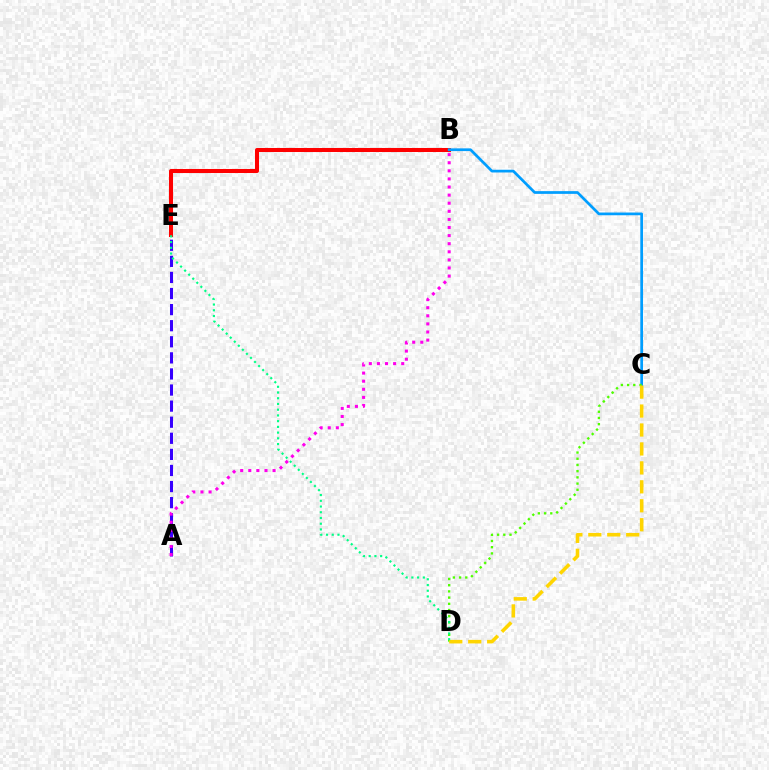{('B', 'E'): [{'color': '#ff0000', 'line_style': 'solid', 'thickness': 2.91}], ('B', 'C'): [{'color': '#009eff', 'line_style': 'solid', 'thickness': 1.96}], ('A', 'E'): [{'color': '#3700ff', 'line_style': 'dashed', 'thickness': 2.19}], ('C', 'D'): [{'color': '#4fff00', 'line_style': 'dotted', 'thickness': 1.69}, {'color': '#ffd500', 'line_style': 'dashed', 'thickness': 2.57}], ('A', 'B'): [{'color': '#ff00ed', 'line_style': 'dotted', 'thickness': 2.2}], ('D', 'E'): [{'color': '#00ff86', 'line_style': 'dotted', 'thickness': 1.56}]}